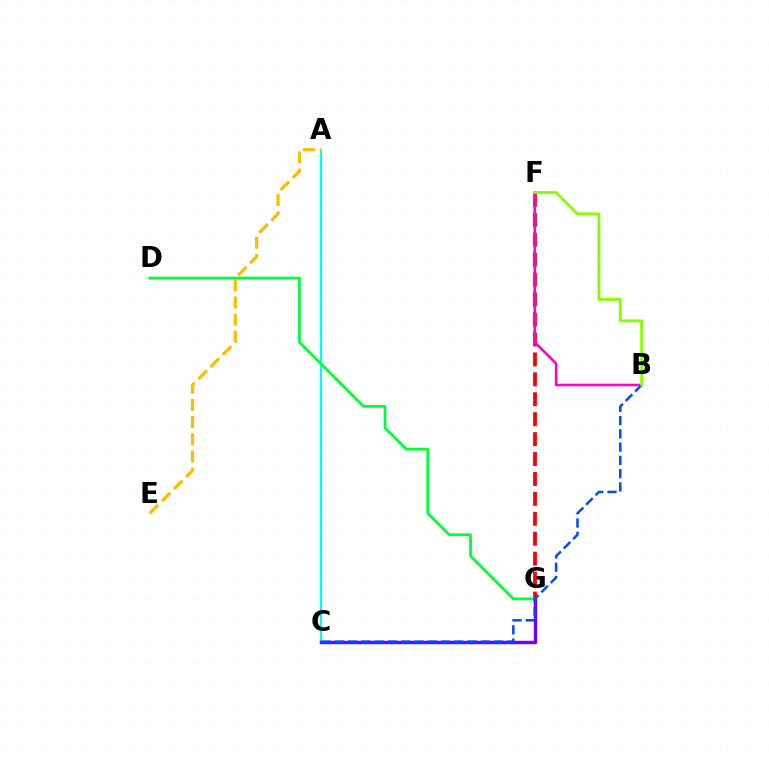{('A', 'C'): [{'color': '#00fff6', 'line_style': 'solid', 'thickness': 1.59}], ('A', 'E'): [{'color': '#ffbd00', 'line_style': 'dashed', 'thickness': 2.33}], ('C', 'G'): [{'color': '#7200ff', 'line_style': 'solid', 'thickness': 2.47}], ('F', 'G'): [{'color': '#ff0000', 'line_style': 'dashed', 'thickness': 2.71}], ('D', 'G'): [{'color': '#00ff39', 'line_style': 'solid', 'thickness': 2.0}], ('B', 'F'): [{'color': '#ff00cf', 'line_style': 'solid', 'thickness': 1.84}, {'color': '#84ff00', 'line_style': 'solid', 'thickness': 2.04}], ('B', 'C'): [{'color': '#004bff', 'line_style': 'dashed', 'thickness': 1.8}]}